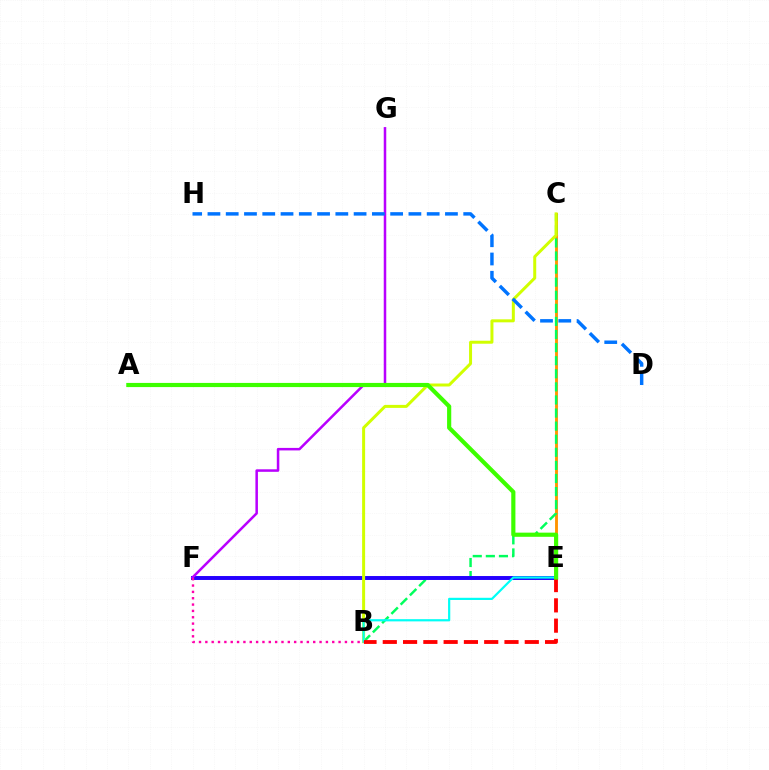{('C', 'E'): [{'color': '#ff9400', 'line_style': 'solid', 'thickness': 2.07}], ('B', 'C'): [{'color': '#00ff5c', 'line_style': 'dashed', 'thickness': 1.78}, {'color': '#d1ff00', 'line_style': 'solid', 'thickness': 2.16}], ('E', 'F'): [{'color': '#2500ff', 'line_style': 'solid', 'thickness': 2.83}], ('F', 'G'): [{'color': '#b900ff', 'line_style': 'solid', 'thickness': 1.81}], ('B', 'E'): [{'color': '#00fff6', 'line_style': 'solid', 'thickness': 1.59}, {'color': '#ff0000', 'line_style': 'dashed', 'thickness': 2.76}], ('A', 'E'): [{'color': '#3dff00', 'line_style': 'solid', 'thickness': 3.0}], ('B', 'F'): [{'color': '#ff00ac', 'line_style': 'dotted', 'thickness': 1.72}], ('D', 'H'): [{'color': '#0074ff', 'line_style': 'dashed', 'thickness': 2.48}]}